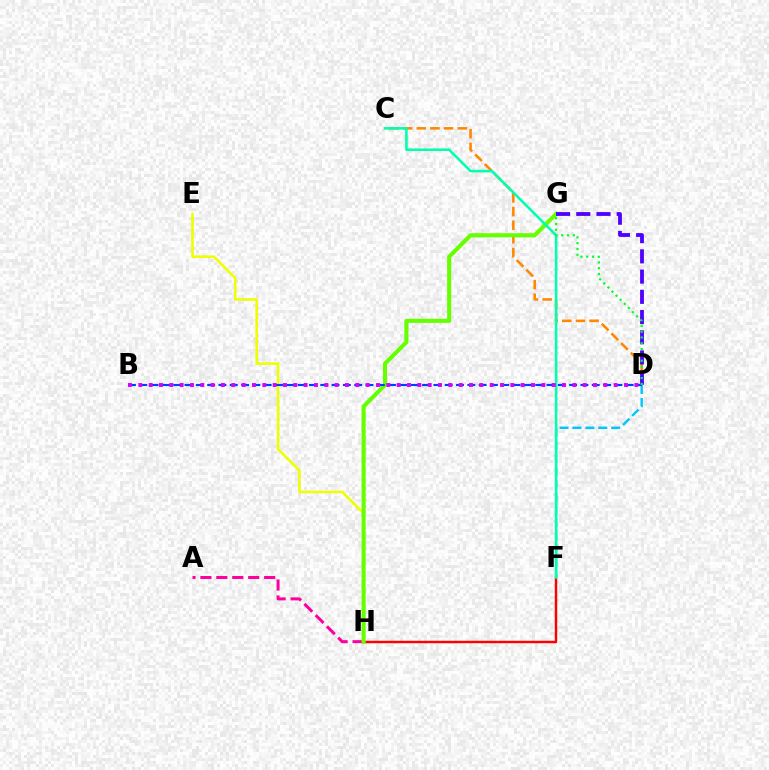{('C', 'D'): [{'color': '#ff8800', 'line_style': 'dashed', 'thickness': 1.85}], ('E', 'H'): [{'color': '#eeff00', 'line_style': 'solid', 'thickness': 1.85}], ('A', 'H'): [{'color': '#ff00a0', 'line_style': 'dashed', 'thickness': 2.17}], ('F', 'H'): [{'color': '#ff0000', 'line_style': 'solid', 'thickness': 1.76}], ('G', 'H'): [{'color': '#66ff00', 'line_style': 'solid', 'thickness': 2.95}], ('D', 'F'): [{'color': '#00c7ff', 'line_style': 'dashed', 'thickness': 1.76}], ('C', 'F'): [{'color': '#00ffaf', 'line_style': 'solid', 'thickness': 1.84}], ('B', 'D'): [{'color': '#003fff', 'line_style': 'dashed', 'thickness': 1.54}, {'color': '#d600ff', 'line_style': 'dotted', 'thickness': 2.81}], ('D', 'G'): [{'color': '#4f00ff', 'line_style': 'dashed', 'thickness': 2.75}, {'color': '#00ff27', 'line_style': 'dotted', 'thickness': 1.58}]}